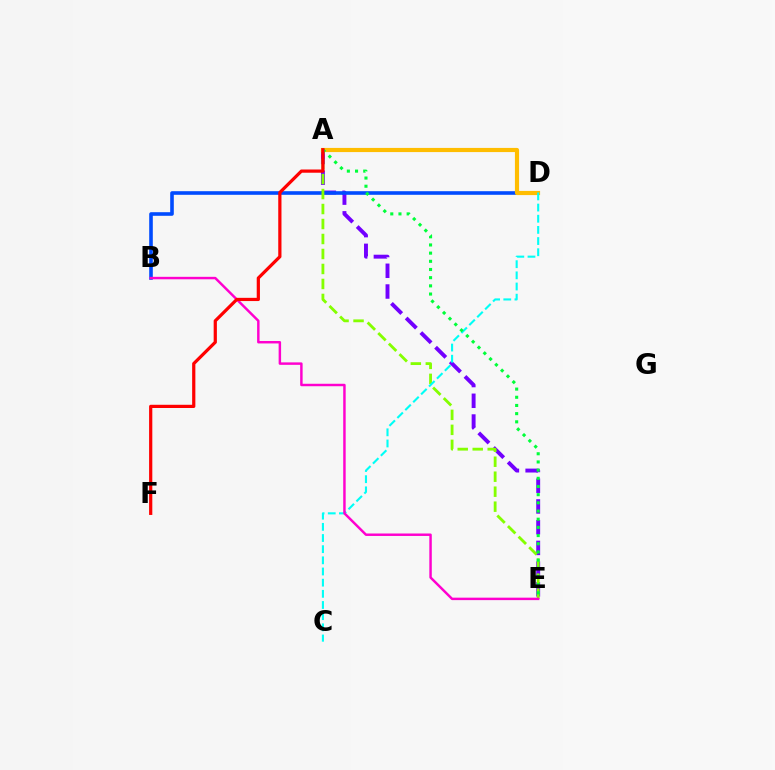{('A', 'E'): [{'color': '#7200ff', 'line_style': 'dashed', 'thickness': 2.82}, {'color': '#84ff00', 'line_style': 'dashed', 'thickness': 2.04}, {'color': '#00ff39', 'line_style': 'dotted', 'thickness': 2.22}], ('B', 'D'): [{'color': '#004bff', 'line_style': 'solid', 'thickness': 2.59}], ('A', 'D'): [{'color': '#ffbd00', 'line_style': 'solid', 'thickness': 3.0}], ('C', 'D'): [{'color': '#00fff6', 'line_style': 'dashed', 'thickness': 1.52}], ('B', 'E'): [{'color': '#ff00cf', 'line_style': 'solid', 'thickness': 1.77}], ('A', 'F'): [{'color': '#ff0000', 'line_style': 'solid', 'thickness': 2.32}]}